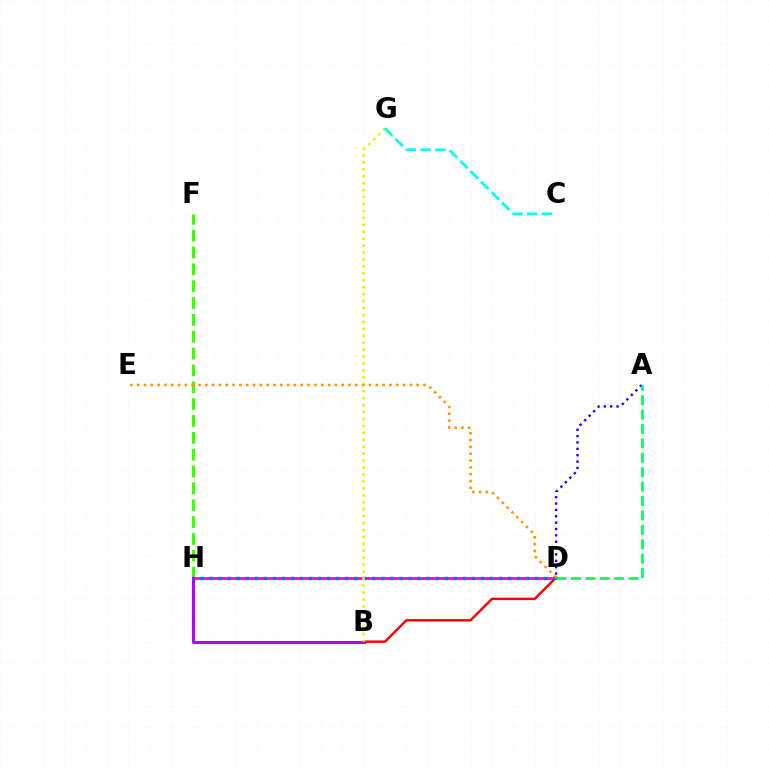{('B', 'D'): [{'color': '#ff0000', 'line_style': 'solid', 'thickness': 1.76}], ('F', 'H'): [{'color': '#3dff00', 'line_style': 'dashed', 'thickness': 2.29}], ('D', 'H'): [{'color': '#ff00ac', 'line_style': 'solid', 'thickness': 1.94}, {'color': '#0074ff', 'line_style': 'dotted', 'thickness': 2.46}], ('B', 'H'): [{'color': '#b900ff', 'line_style': 'solid', 'thickness': 2.2}], ('A', 'D'): [{'color': '#2500ff', 'line_style': 'dotted', 'thickness': 1.73}, {'color': '#00ff5c', 'line_style': 'dashed', 'thickness': 1.96}], ('B', 'G'): [{'color': '#d1ff00', 'line_style': 'dotted', 'thickness': 1.88}], ('C', 'G'): [{'color': '#00fff6', 'line_style': 'dashed', 'thickness': 2.01}], ('D', 'E'): [{'color': '#ff9400', 'line_style': 'dotted', 'thickness': 1.85}]}